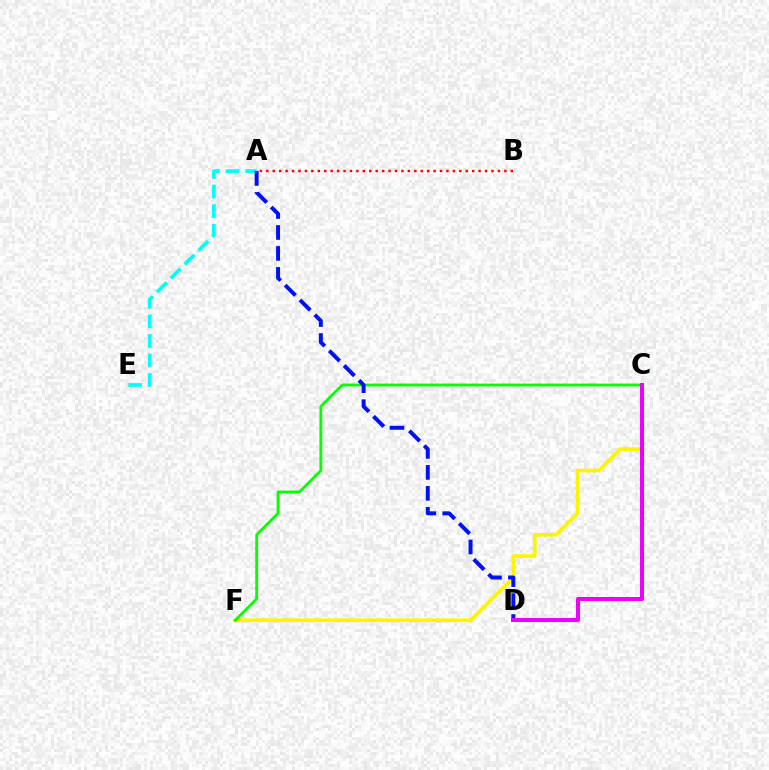{('C', 'F'): [{'color': '#fcf500', 'line_style': 'solid', 'thickness': 2.66}, {'color': '#08ff00', 'line_style': 'solid', 'thickness': 2.04}], ('A', 'E'): [{'color': '#00fff6', 'line_style': 'dashed', 'thickness': 2.66}], ('A', 'D'): [{'color': '#0010ff', 'line_style': 'dashed', 'thickness': 2.85}], ('A', 'B'): [{'color': '#ff0000', 'line_style': 'dotted', 'thickness': 1.75}], ('C', 'D'): [{'color': '#ee00ff', 'line_style': 'solid', 'thickness': 2.87}]}